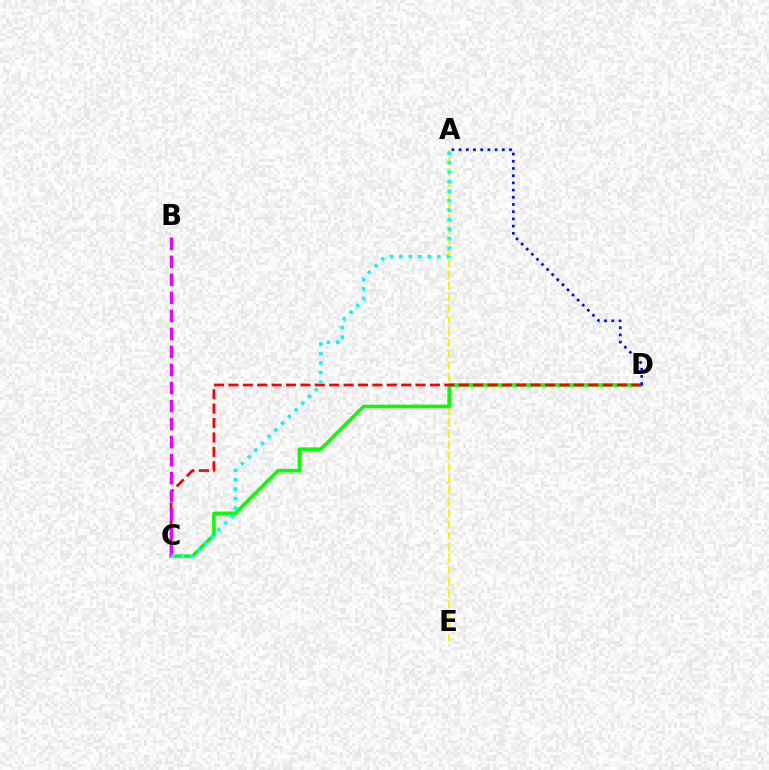{('A', 'E'): [{'color': '#fcf500', 'line_style': 'dashed', 'thickness': 1.54}], ('C', 'D'): [{'color': '#08ff00', 'line_style': 'solid', 'thickness': 2.55}, {'color': '#ff0000', 'line_style': 'dashed', 'thickness': 1.96}], ('B', 'C'): [{'color': '#ee00ff', 'line_style': 'dashed', 'thickness': 2.45}], ('A', 'D'): [{'color': '#0010ff', 'line_style': 'dotted', 'thickness': 1.96}], ('A', 'C'): [{'color': '#00fff6', 'line_style': 'dotted', 'thickness': 2.58}]}